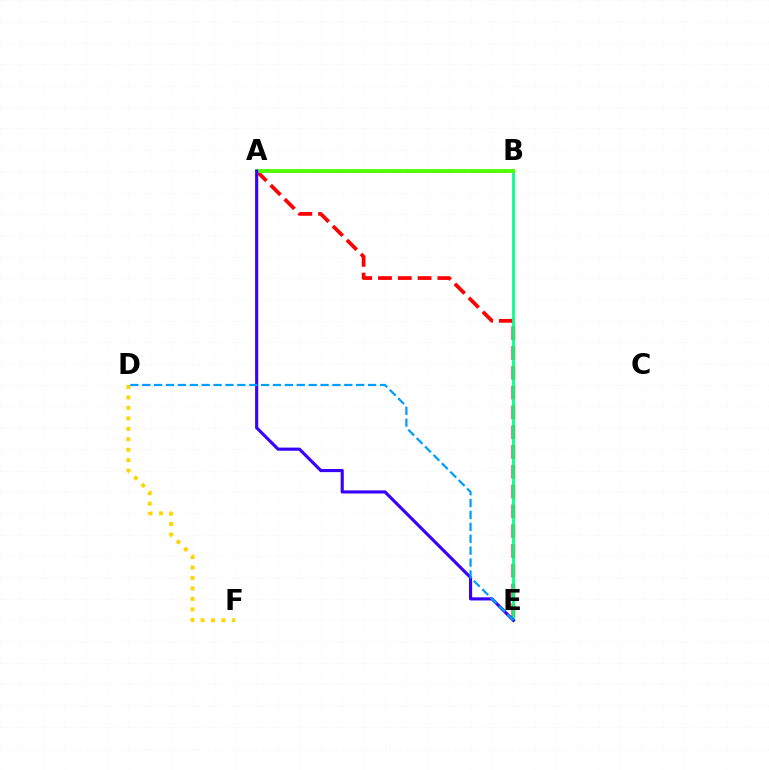{('A', 'B'): [{'color': '#ff00ed', 'line_style': 'dashed', 'thickness': 1.81}, {'color': '#4fff00', 'line_style': 'solid', 'thickness': 2.77}], ('D', 'F'): [{'color': '#ffd500', 'line_style': 'dotted', 'thickness': 2.84}], ('A', 'E'): [{'color': '#ff0000', 'line_style': 'dashed', 'thickness': 2.69}, {'color': '#3700ff', 'line_style': 'solid', 'thickness': 2.26}], ('B', 'E'): [{'color': '#00ff86', 'line_style': 'solid', 'thickness': 1.98}], ('D', 'E'): [{'color': '#009eff', 'line_style': 'dashed', 'thickness': 1.61}]}